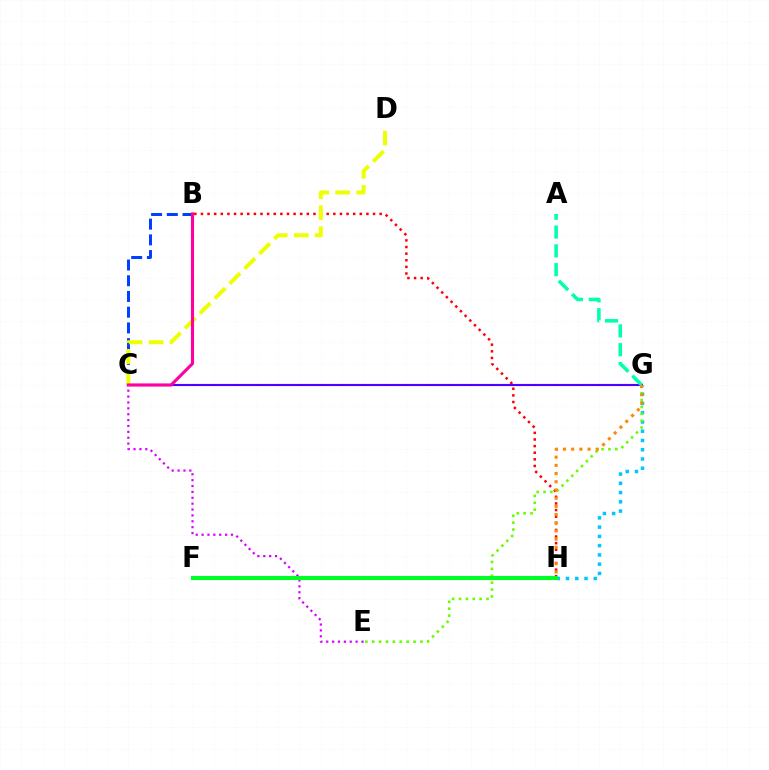{('B', 'H'): [{'color': '#ff0000', 'line_style': 'dotted', 'thickness': 1.8}], ('C', 'E'): [{'color': '#d600ff', 'line_style': 'dotted', 'thickness': 1.6}], ('G', 'H'): [{'color': '#00c7ff', 'line_style': 'dotted', 'thickness': 2.52}, {'color': '#ff8800', 'line_style': 'dotted', 'thickness': 2.23}], ('B', 'C'): [{'color': '#003fff', 'line_style': 'dashed', 'thickness': 2.14}, {'color': '#ff00a0', 'line_style': 'solid', 'thickness': 2.22}], ('E', 'G'): [{'color': '#66ff00', 'line_style': 'dotted', 'thickness': 1.87}], ('C', 'G'): [{'color': '#4f00ff', 'line_style': 'solid', 'thickness': 1.54}], ('A', 'G'): [{'color': '#00ffaf', 'line_style': 'dashed', 'thickness': 2.55}], ('C', 'D'): [{'color': '#eeff00', 'line_style': 'dashed', 'thickness': 2.86}], ('F', 'H'): [{'color': '#00ff27', 'line_style': 'solid', 'thickness': 2.95}]}